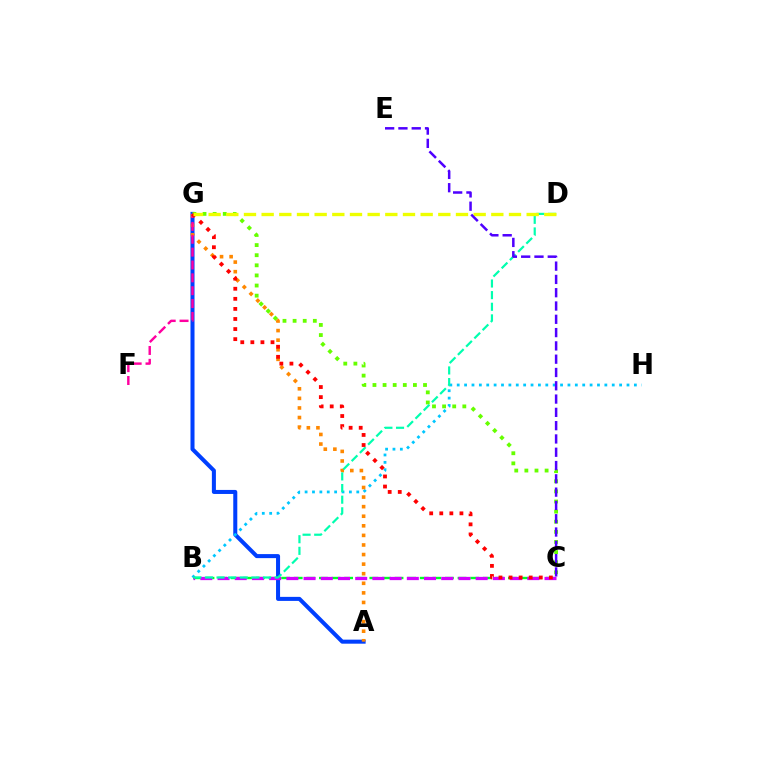{('A', 'G'): [{'color': '#003fff', 'line_style': 'solid', 'thickness': 2.9}, {'color': '#ff8800', 'line_style': 'dotted', 'thickness': 2.6}], ('B', 'H'): [{'color': '#00c7ff', 'line_style': 'dotted', 'thickness': 2.01}], ('B', 'C'): [{'color': '#00ff27', 'line_style': 'dashed', 'thickness': 1.71}, {'color': '#d600ff', 'line_style': 'dashed', 'thickness': 2.34}], ('C', 'G'): [{'color': '#66ff00', 'line_style': 'dotted', 'thickness': 2.75}, {'color': '#ff0000', 'line_style': 'dotted', 'thickness': 2.74}], ('B', 'D'): [{'color': '#00ffaf', 'line_style': 'dashed', 'thickness': 1.58}], ('F', 'G'): [{'color': '#ff00a0', 'line_style': 'dashed', 'thickness': 1.75}], ('D', 'G'): [{'color': '#eeff00', 'line_style': 'dashed', 'thickness': 2.4}], ('C', 'E'): [{'color': '#4f00ff', 'line_style': 'dashed', 'thickness': 1.81}]}